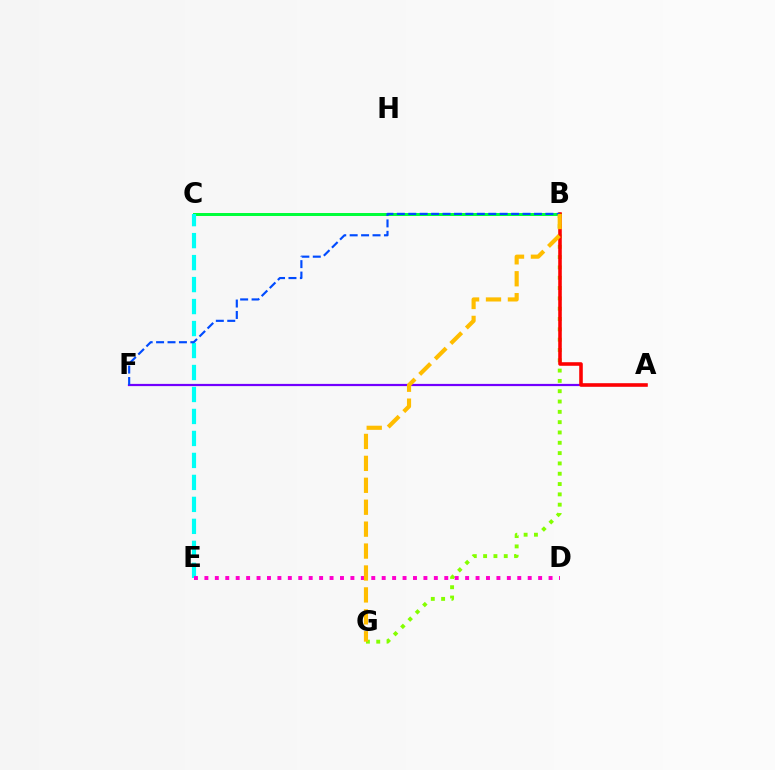{('B', 'C'): [{'color': '#00ff39', 'line_style': 'solid', 'thickness': 2.14}], ('B', 'G'): [{'color': '#84ff00', 'line_style': 'dotted', 'thickness': 2.8}, {'color': '#ffbd00', 'line_style': 'dashed', 'thickness': 2.98}], ('C', 'E'): [{'color': '#00fff6', 'line_style': 'dashed', 'thickness': 2.99}], ('A', 'F'): [{'color': '#7200ff', 'line_style': 'solid', 'thickness': 1.59}], ('D', 'E'): [{'color': '#ff00cf', 'line_style': 'dotted', 'thickness': 2.83}], ('A', 'B'): [{'color': '#ff0000', 'line_style': 'solid', 'thickness': 2.57}], ('B', 'F'): [{'color': '#004bff', 'line_style': 'dashed', 'thickness': 1.55}]}